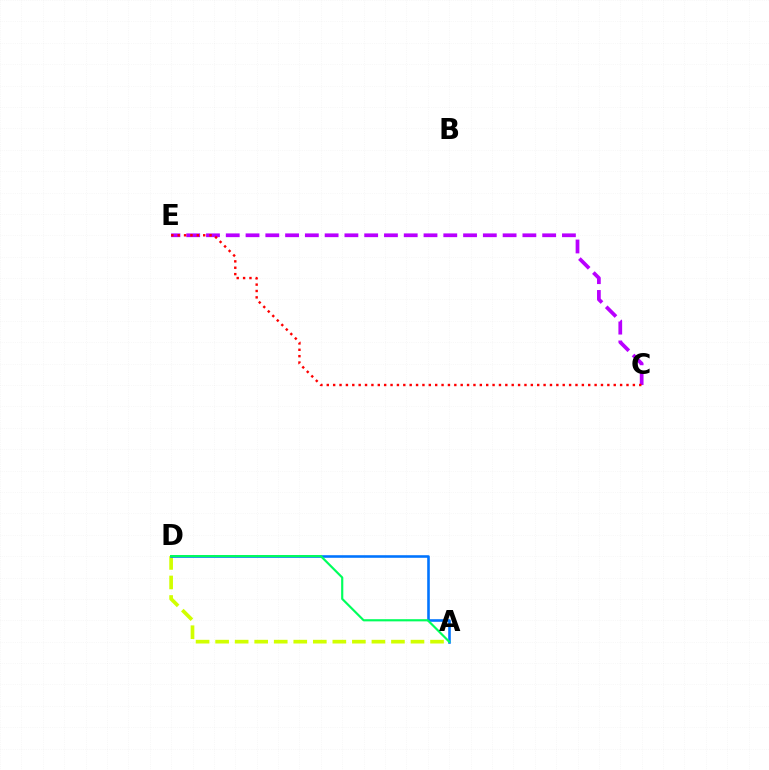{('C', 'E'): [{'color': '#b900ff', 'line_style': 'dashed', 'thickness': 2.69}, {'color': '#ff0000', 'line_style': 'dotted', 'thickness': 1.73}], ('A', 'D'): [{'color': '#d1ff00', 'line_style': 'dashed', 'thickness': 2.65}, {'color': '#0074ff', 'line_style': 'solid', 'thickness': 1.86}, {'color': '#00ff5c', 'line_style': 'solid', 'thickness': 1.56}]}